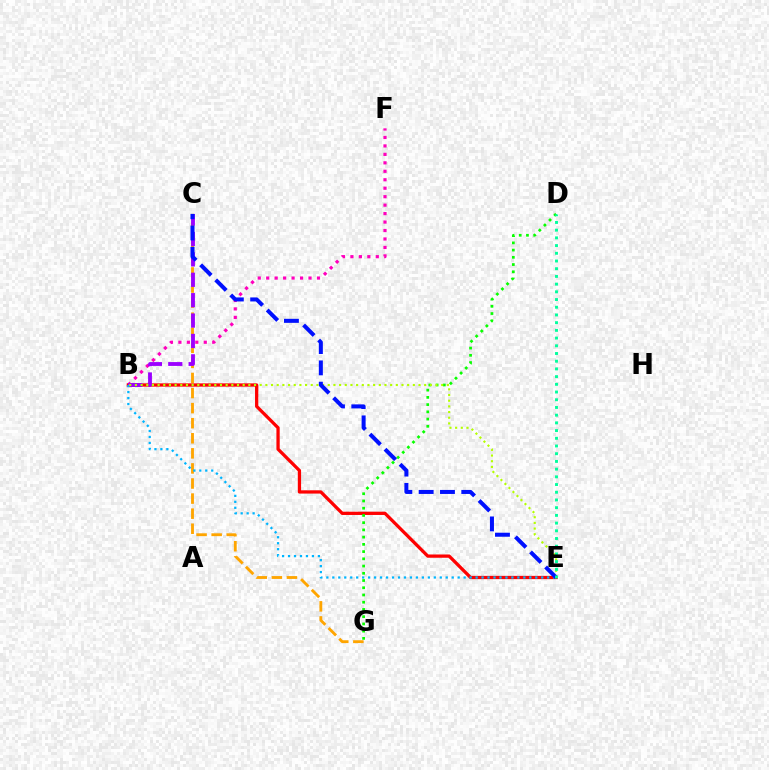{('B', 'F'): [{'color': '#ff00bd', 'line_style': 'dotted', 'thickness': 2.3}], ('B', 'E'): [{'color': '#ff0000', 'line_style': 'solid', 'thickness': 2.35}, {'color': '#00b5ff', 'line_style': 'dotted', 'thickness': 1.62}, {'color': '#b3ff00', 'line_style': 'dotted', 'thickness': 1.54}], ('C', 'G'): [{'color': '#ffa500', 'line_style': 'dashed', 'thickness': 2.05}], ('B', 'C'): [{'color': '#9b00ff', 'line_style': 'dashed', 'thickness': 2.77}], ('D', 'G'): [{'color': '#08ff00', 'line_style': 'dotted', 'thickness': 1.96}], ('C', 'E'): [{'color': '#0010ff', 'line_style': 'dashed', 'thickness': 2.9}], ('D', 'E'): [{'color': '#00ff9d', 'line_style': 'dotted', 'thickness': 2.09}]}